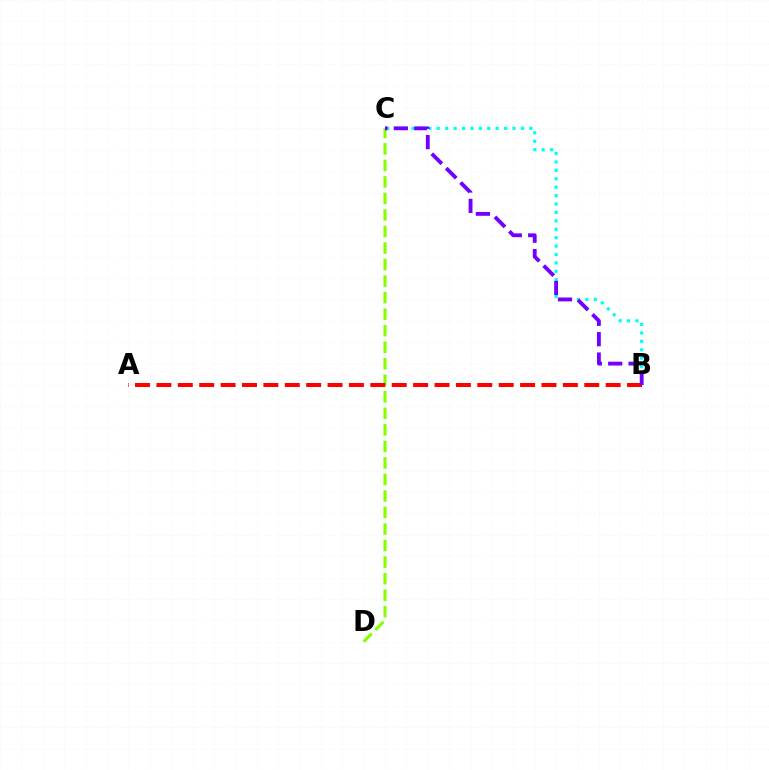{('B', 'C'): [{'color': '#00fff6', 'line_style': 'dotted', 'thickness': 2.29}, {'color': '#7200ff', 'line_style': 'dashed', 'thickness': 2.77}], ('C', 'D'): [{'color': '#84ff00', 'line_style': 'dashed', 'thickness': 2.25}], ('A', 'B'): [{'color': '#ff0000', 'line_style': 'dashed', 'thickness': 2.91}]}